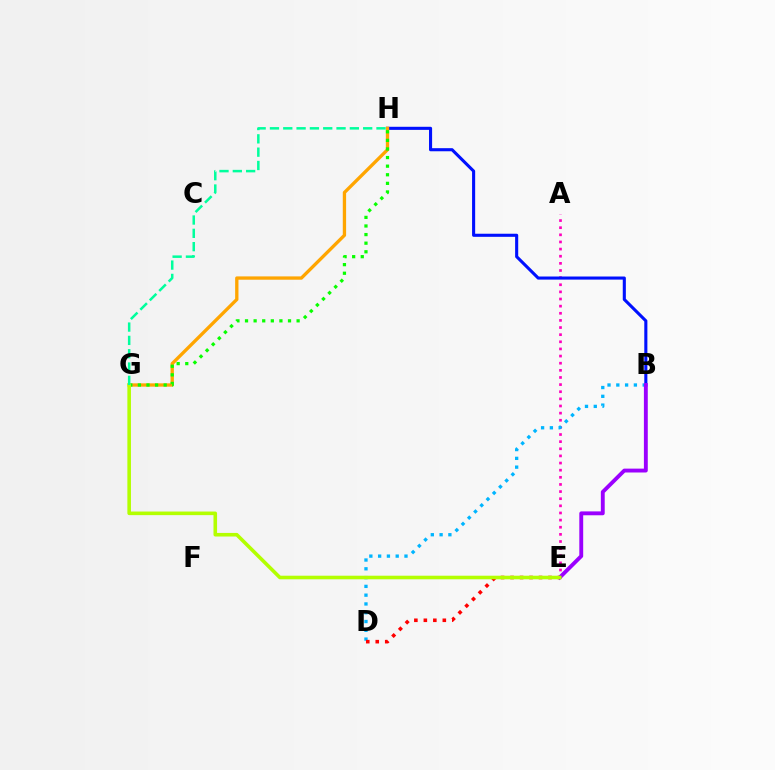{('A', 'E'): [{'color': '#ff00bd', 'line_style': 'dotted', 'thickness': 1.94}], ('B', 'H'): [{'color': '#0010ff', 'line_style': 'solid', 'thickness': 2.22}], ('B', 'D'): [{'color': '#00b5ff', 'line_style': 'dotted', 'thickness': 2.39}], ('G', 'H'): [{'color': '#ffa500', 'line_style': 'solid', 'thickness': 2.39}, {'color': '#08ff00', 'line_style': 'dotted', 'thickness': 2.34}, {'color': '#00ff9d', 'line_style': 'dashed', 'thickness': 1.81}], ('D', 'E'): [{'color': '#ff0000', 'line_style': 'dotted', 'thickness': 2.58}], ('B', 'E'): [{'color': '#9b00ff', 'line_style': 'solid', 'thickness': 2.79}], ('E', 'G'): [{'color': '#b3ff00', 'line_style': 'solid', 'thickness': 2.58}]}